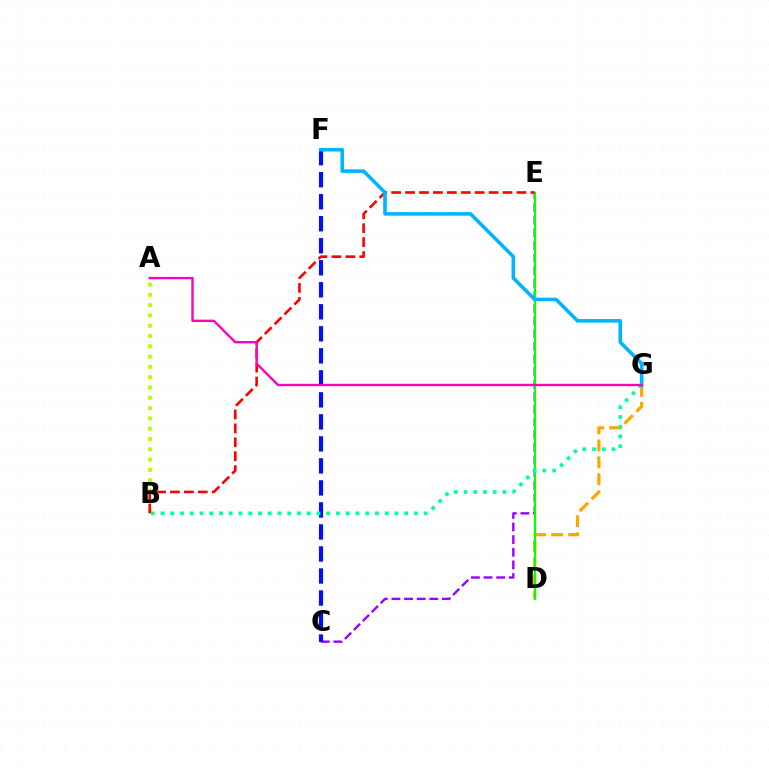{('C', 'E'): [{'color': '#9b00ff', 'line_style': 'dashed', 'thickness': 1.72}], ('D', 'G'): [{'color': '#ffa500', 'line_style': 'dashed', 'thickness': 2.3}], ('D', 'E'): [{'color': '#08ff00', 'line_style': 'solid', 'thickness': 1.59}], ('C', 'F'): [{'color': '#0010ff', 'line_style': 'dashed', 'thickness': 2.99}], ('A', 'B'): [{'color': '#b3ff00', 'line_style': 'dotted', 'thickness': 2.8}], ('B', 'G'): [{'color': '#00ff9d', 'line_style': 'dotted', 'thickness': 2.65}], ('B', 'E'): [{'color': '#ff0000', 'line_style': 'dashed', 'thickness': 1.89}], ('F', 'G'): [{'color': '#00b5ff', 'line_style': 'solid', 'thickness': 2.59}], ('A', 'G'): [{'color': '#ff00bd', 'line_style': 'solid', 'thickness': 1.71}]}